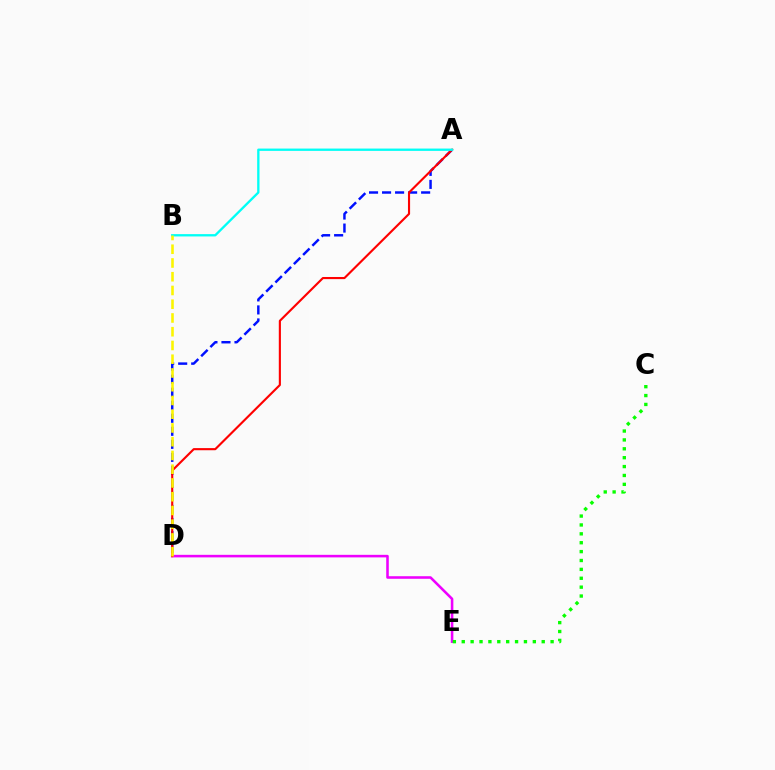{('D', 'E'): [{'color': '#ee00ff', 'line_style': 'solid', 'thickness': 1.84}], ('A', 'D'): [{'color': '#0010ff', 'line_style': 'dashed', 'thickness': 1.77}, {'color': '#ff0000', 'line_style': 'solid', 'thickness': 1.54}], ('A', 'B'): [{'color': '#00fff6', 'line_style': 'solid', 'thickness': 1.67}], ('C', 'E'): [{'color': '#08ff00', 'line_style': 'dotted', 'thickness': 2.41}], ('B', 'D'): [{'color': '#fcf500', 'line_style': 'dashed', 'thickness': 1.87}]}